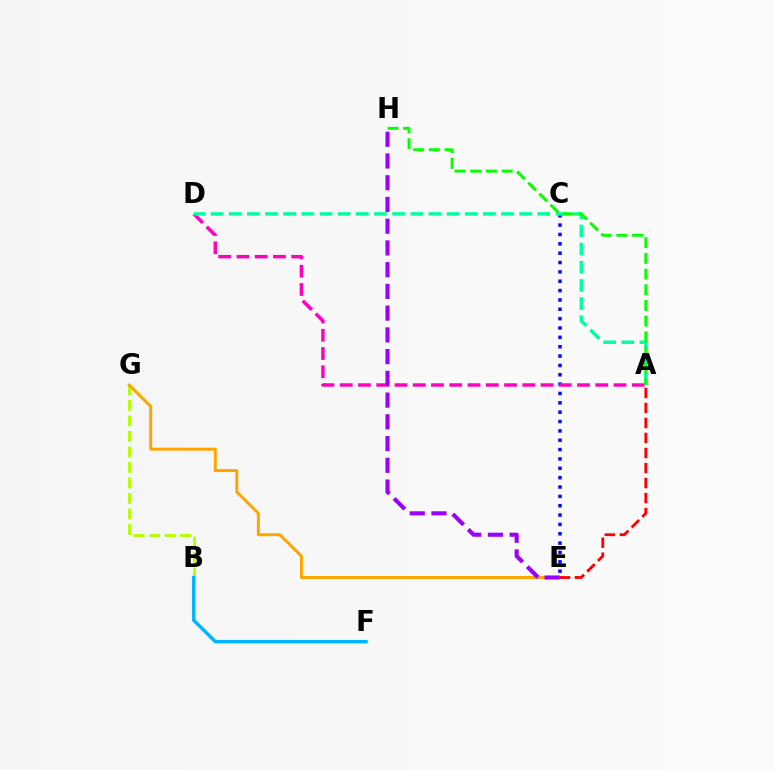{('B', 'G'): [{'color': '#b3ff00', 'line_style': 'dashed', 'thickness': 2.11}], ('C', 'E'): [{'color': '#0010ff', 'line_style': 'dotted', 'thickness': 2.54}], ('A', 'D'): [{'color': '#ff00bd', 'line_style': 'dashed', 'thickness': 2.48}, {'color': '#00ff9d', 'line_style': 'dashed', 'thickness': 2.47}], ('B', 'F'): [{'color': '#00b5ff', 'line_style': 'solid', 'thickness': 2.46}], ('E', 'G'): [{'color': '#ffa500', 'line_style': 'solid', 'thickness': 2.15}], ('A', 'H'): [{'color': '#08ff00', 'line_style': 'dashed', 'thickness': 2.13}], ('E', 'H'): [{'color': '#9b00ff', 'line_style': 'dashed', 'thickness': 2.95}], ('A', 'E'): [{'color': '#ff0000', 'line_style': 'dashed', 'thickness': 2.04}]}